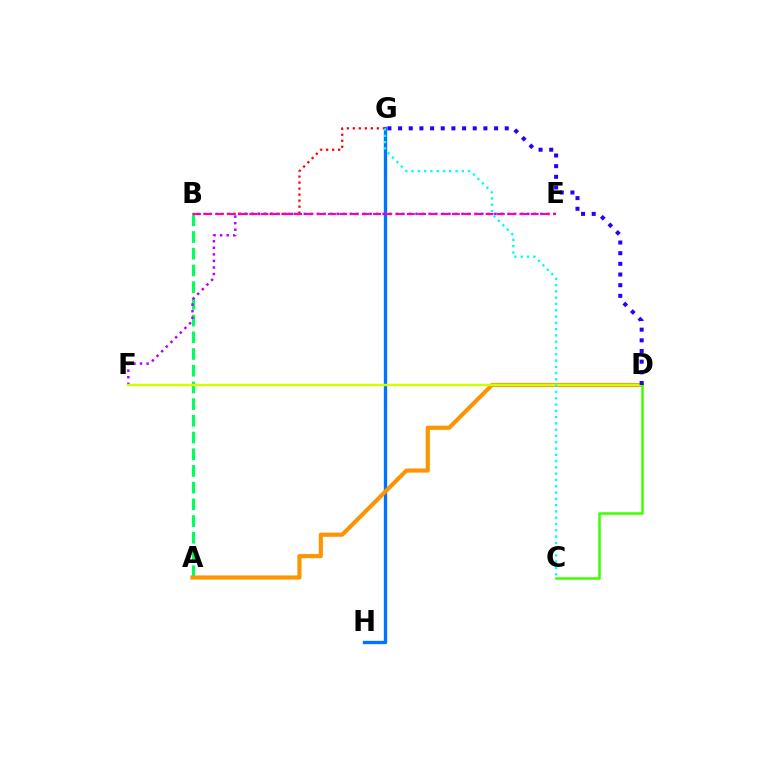{('G', 'H'): [{'color': '#0074ff', 'line_style': 'solid', 'thickness': 2.41}], ('A', 'B'): [{'color': '#00ff5c', 'line_style': 'dashed', 'thickness': 2.27}], ('A', 'D'): [{'color': '#ff9400', 'line_style': 'solid', 'thickness': 2.98}], ('B', 'G'): [{'color': '#ff0000', 'line_style': 'dotted', 'thickness': 1.63}], ('E', 'F'): [{'color': '#b900ff', 'line_style': 'dotted', 'thickness': 1.79}], ('D', 'F'): [{'color': '#d1ff00', 'line_style': 'solid', 'thickness': 1.73}], ('C', 'D'): [{'color': '#3dff00', 'line_style': 'solid', 'thickness': 1.82}], ('D', 'G'): [{'color': '#2500ff', 'line_style': 'dotted', 'thickness': 2.9}], ('B', 'E'): [{'color': '#ff00ac', 'line_style': 'dashed', 'thickness': 1.53}], ('C', 'G'): [{'color': '#00fff6', 'line_style': 'dotted', 'thickness': 1.71}]}